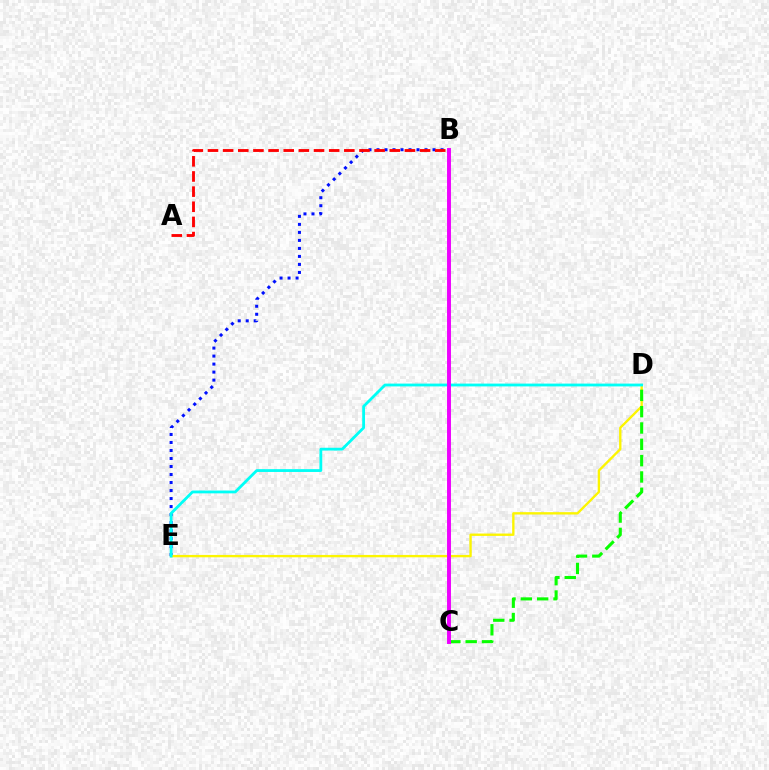{('B', 'E'): [{'color': '#0010ff', 'line_style': 'dotted', 'thickness': 2.18}], ('D', 'E'): [{'color': '#fcf500', 'line_style': 'solid', 'thickness': 1.69}, {'color': '#00fff6', 'line_style': 'solid', 'thickness': 2.02}], ('C', 'D'): [{'color': '#08ff00', 'line_style': 'dashed', 'thickness': 2.22}], ('A', 'B'): [{'color': '#ff0000', 'line_style': 'dashed', 'thickness': 2.06}], ('B', 'C'): [{'color': '#ee00ff', 'line_style': 'solid', 'thickness': 2.82}]}